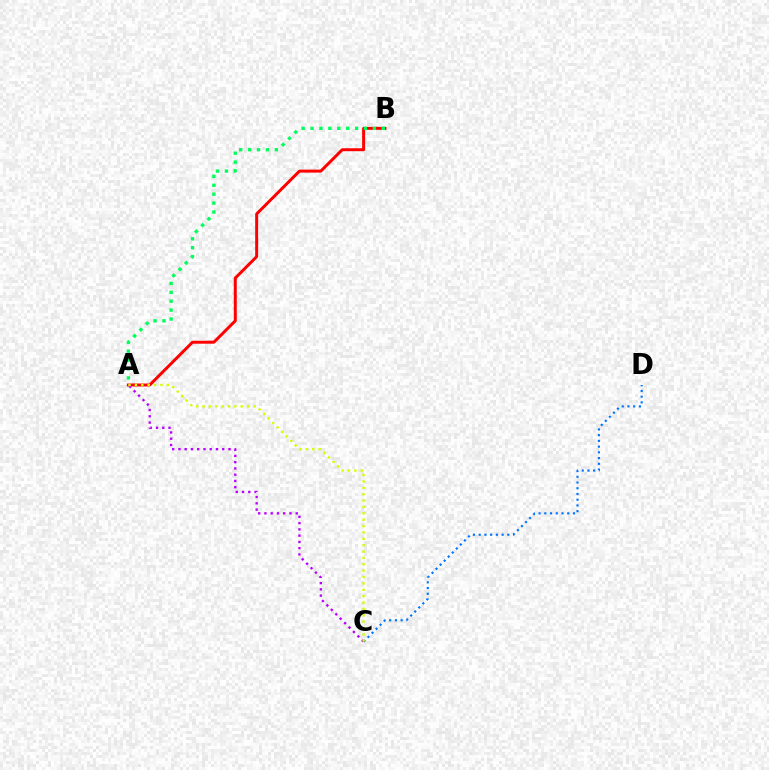{('A', 'B'): [{'color': '#ff0000', 'line_style': 'solid', 'thickness': 2.14}, {'color': '#00ff5c', 'line_style': 'dotted', 'thickness': 2.42}], ('C', 'D'): [{'color': '#0074ff', 'line_style': 'dotted', 'thickness': 1.56}], ('A', 'C'): [{'color': '#b900ff', 'line_style': 'dotted', 'thickness': 1.7}, {'color': '#d1ff00', 'line_style': 'dotted', 'thickness': 1.73}]}